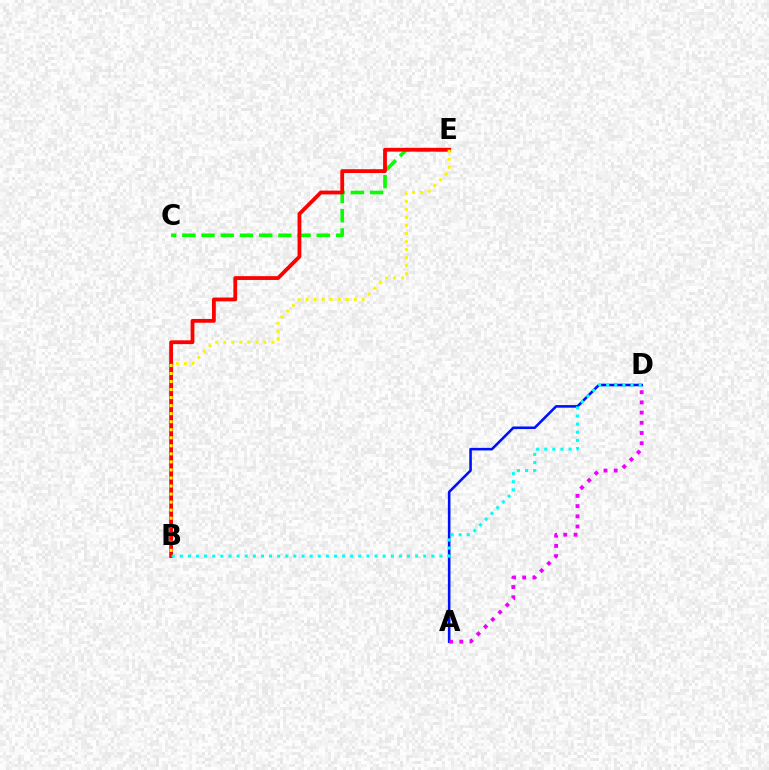{('C', 'E'): [{'color': '#08ff00', 'line_style': 'dashed', 'thickness': 2.61}], ('A', 'D'): [{'color': '#0010ff', 'line_style': 'solid', 'thickness': 1.86}, {'color': '#ee00ff', 'line_style': 'dotted', 'thickness': 2.77}], ('B', 'E'): [{'color': '#ff0000', 'line_style': 'solid', 'thickness': 2.74}, {'color': '#fcf500', 'line_style': 'dotted', 'thickness': 2.18}], ('B', 'D'): [{'color': '#00fff6', 'line_style': 'dotted', 'thickness': 2.2}]}